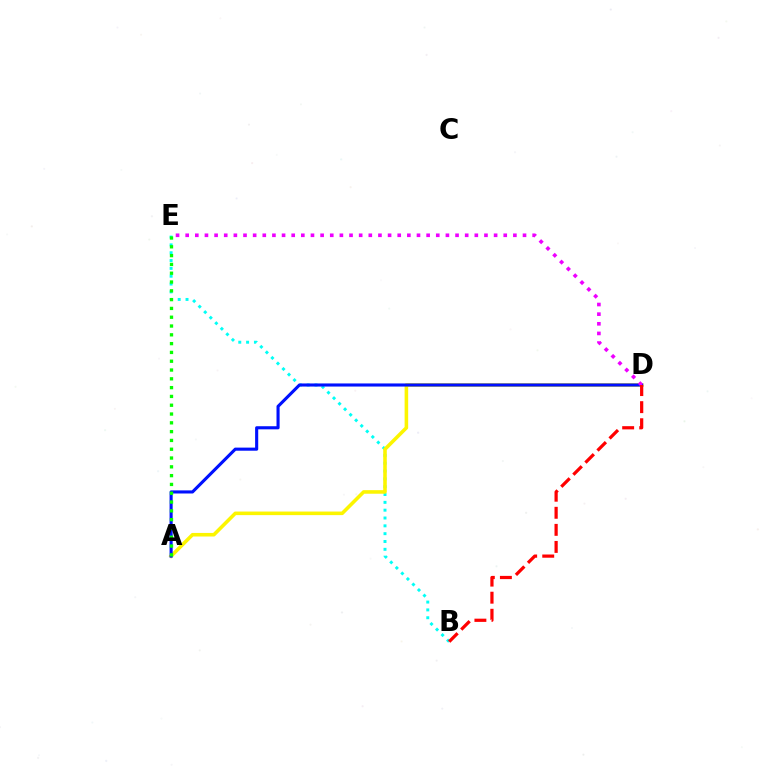{('B', 'E'): [{'color': '#00fff6', 'line_style': 'dotted', 'thickness': 2.13}], ('A', 'D'): [{'color': '#fcf500', 'line_style': 'solid', 'thickness': 2.57}, {'color': '#0010ff', 'line_style': 'solid', 'thickness': 2.24}], ('D', 'E'): [{'color': '#ee00ff', 'line_style': 'dotted', 'thickness': 2.62}], ('B', 'D'): [{'color': '#ff0000', 'line_style': 'dashed', 'thickness': 2.32}], ('A', 'E'): [{'color': '#08ff00', 'line_style': 'dotted', 'thickness': 2.39}]}